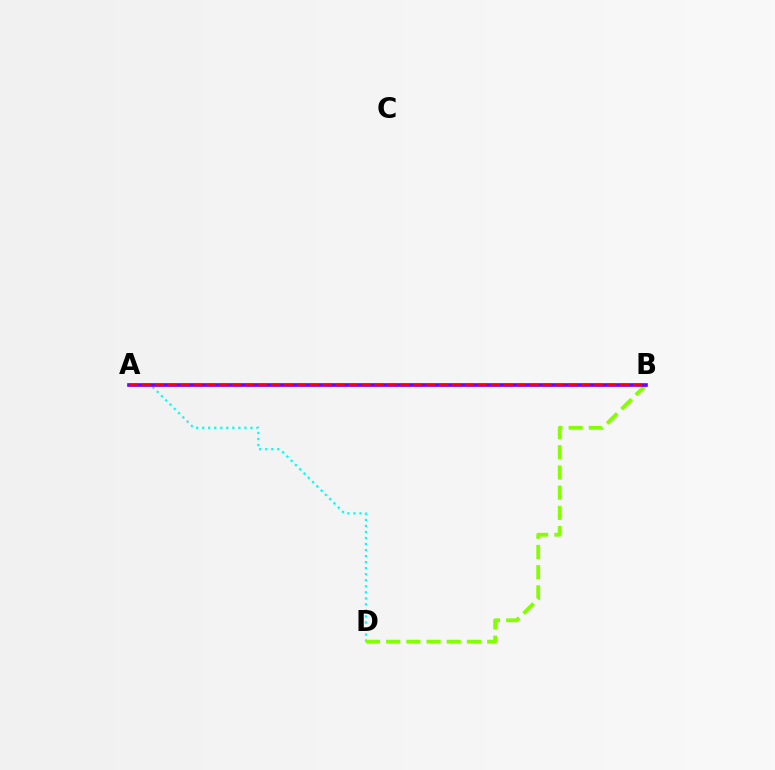{('A', 'D'): [{'color': '#00fff6', 'line_style': 'dotted', 'thickness': 1.64}], ('B', 'D'): [{'color': '#84ff00', 'line_style': 'dashed', 'thickness': 2.74}], ('A', 'B'): [{'color': '#7200ff', 'line_style': 'solid', 'thickness': 2.62}, {'color': '#ff0000', 'line_style': 'dashed', 'thickness': 1.76}]}